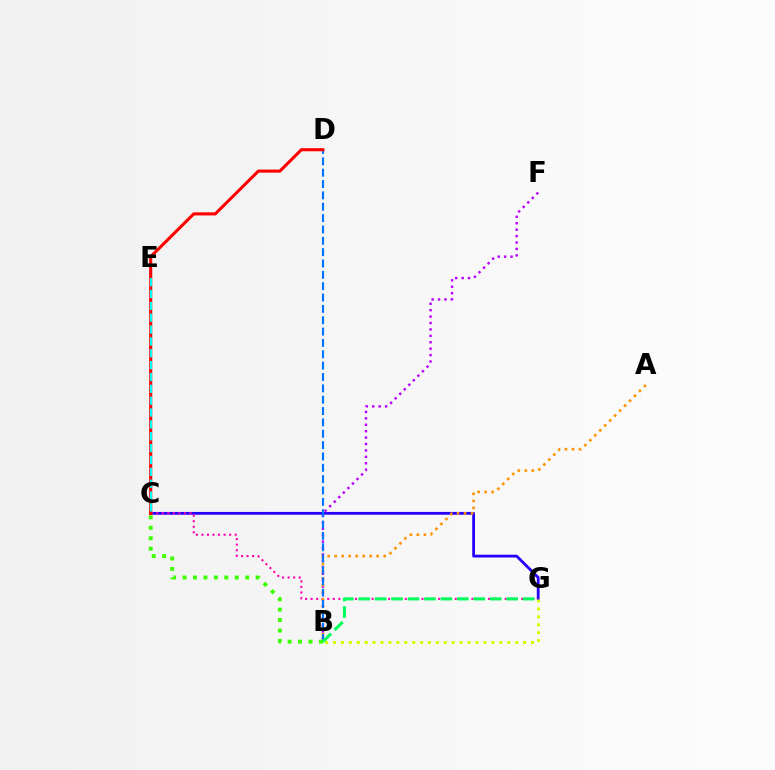{('C', 'G'): [{'color': '#2500ff', 'line_style': 'solid', 'thickness': 2.01}, {'color': '#ff00ac', 'line_style': 'dotted', 'thickness': 1.51}], ('B', 'F'): [{'color': '#b900ff', 'line_style': 'dotted', 'thickness': 1.74}], ('A', 'B'): [{'color': '#ff9400', 'line_style': 'dotted', 'thickness': 1.9}], ('B', 'D'): [{'color': '#0074ff', 'line_style': 'dashed', 'thickness': 1.54}], ('C', 'D'): [{'color': '#ff0000', 'line_style': 'solid', 'thickness': 2.23}], ('B', 'G'): [{'color': '#00ff5c', 'line_style': 'dashed', 'thickness': 2.23}, {'color': '#d1ff00', 'line_style': 'dotted', 'thickness': 2.15}], ('C', 'E'): [{'color': '#00fff6', 'line_style': 'dashed', 'thickness': 1.61}], ('B', 'C'): [{'color': '#3dff00', 'line_style': 'dotted', 'thickness': 2.84}]}